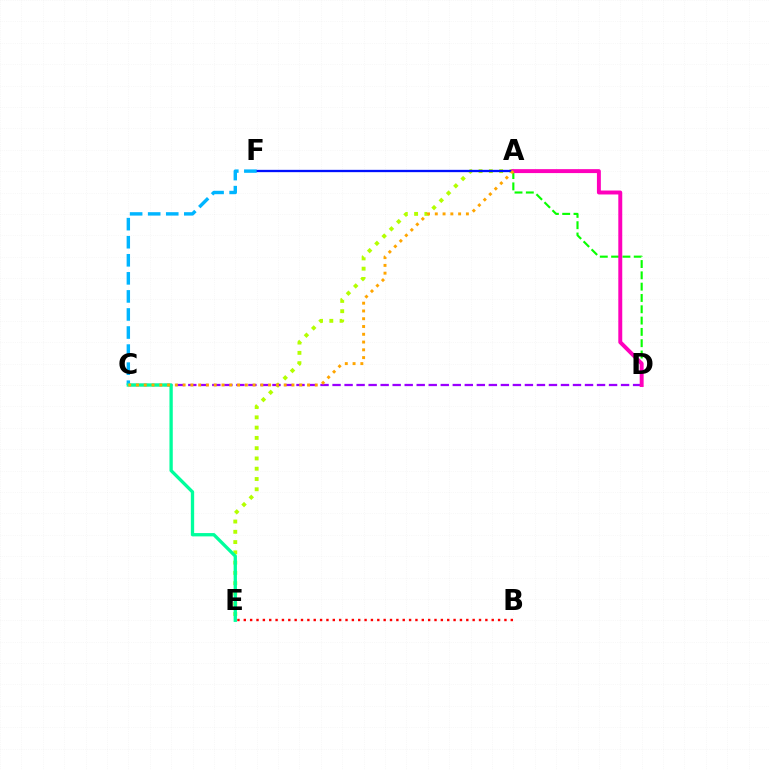{('A', 'E'): [{'color': '#b3ff00', 'line_style': 'dotted', 'thickness': 2.79}], ('A', 'D'): [{'color': '#08ff00', 'line_style': 'dashed', 'thickness': 1.54}, {'color': '#ff00bd', 'line_style': 'solid', 'thickness': 2.83}], ('A', 'F'): [{'color': '#0010ff', 'line_style': 'solid', 'thickness': 1.66}], ('C', 'D'): [{'color': '#9b00ff', 'line_style': 'dashed', 'thickness': 1.63}], ('C', 'F'): [{'color': '#00b5ff', 'line_style': 'dashed', 'thickness': 2.45}], ('C', 'E'): [{'color': '#00ff9d', 'line_style': 'solid', 'thickness': 2.39}], ('A', 'C'): [{'color': '#ffa500', 'line_style': 'dotted', 'thickness': 2.11}], ('B', 'E'): [{'color': '#ff0000', 'line_style': 'dotted', 'thickness': 1.73}]}